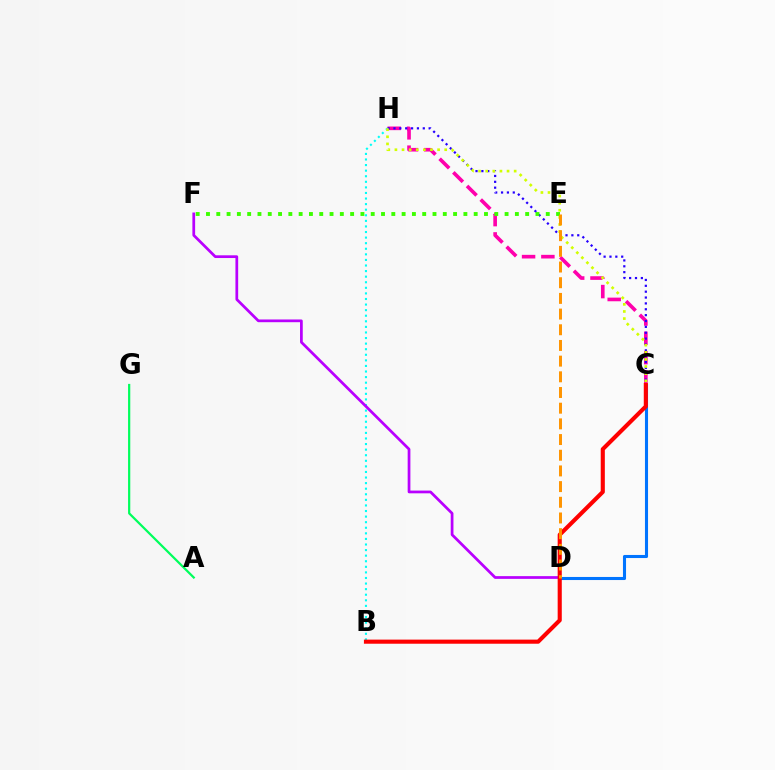{('C', 'D'): [{'color': '#0074ff', 'line_style': 'solid', 'thickness': 2.22}], ('C', 'H'): [{'color': '#ff00ac', 'line_style': 'dashed', 'thickness': 2.62}, {'color': '#2500ff', 'line_style': 'dotted', 'thickness': 1.59}, {'color': '#d1ff00', 'line_style': 'dotted', 'thickness': 1.93}], ('E', 'F'): [{'color': '#3dff00', 'line_style': 'dotted', 'thickness': 2.8}], ('B', 'H'): [{'color': '#00fff6', 'line_style': 'dotted', 'thickness': 1.52}], ('D', 'F'): [{'color': '#b900ff', 'line_style': 'solid', 'thickness': 1.97}], ('B', 'C'): [{'color': '#ff0000', 'line_style': 'solid', 'thickness': 2.96}], ('D', 'E'): [{'color': '#ff9400', 'line_style': 'dashed', 'thickness': 2.13}], ('A', 'G'): [{'color': '#00ff5c', 'line_style': 'solid', 'thickness': 1.6}]}